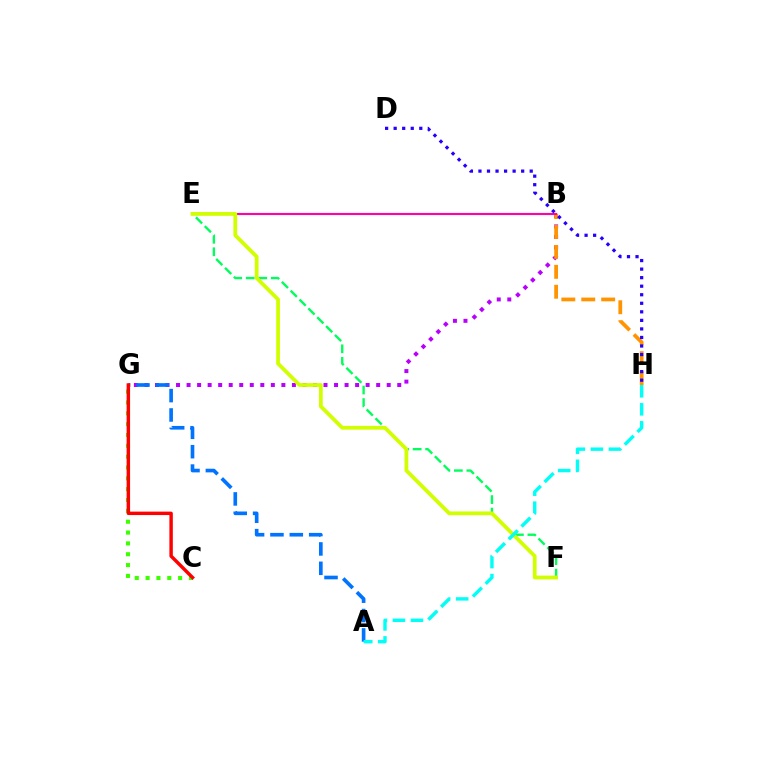{('C', 'G'): [{'color': '#3dff00', 'line_style': 'dotted', 'thickness': 2.95}, {'color': '#ff0000', 'line_style': 'solid', 'thickness': 2.48}], ('E', 'F'): [{'color': '#00ff5c', 'line_style': 'dashed', 'thickness': 1.7}, {'color': '#d1ff00', 'line_style': 'solid', 'thickness': 2.71}], ('B', 'G'): [{'color': '#b900ff', 'line_style': 'dotted', 'thickness': 2.86}], ('B', 'H'): [{'color': '#ff9400', 'line_style': 'dashed', 'thickness': 2.71}], ('B', 'E'): [{'color': '#ff00ac', 'line_style': 'solid', 'thickness': 1.52}], ('D', 'H'): [{'color': '#2500ff', 'line_style': 'dotted', 'thickness': 2.32}], ('A', 'G'): [{'color': '#0074ff', 'line_style': 'dashed', 'thickness': 2.63}], ('A', 'H'): [{'color': '#00fff6', 'line_style': 'dashed', 'thickness': 2.45}]}